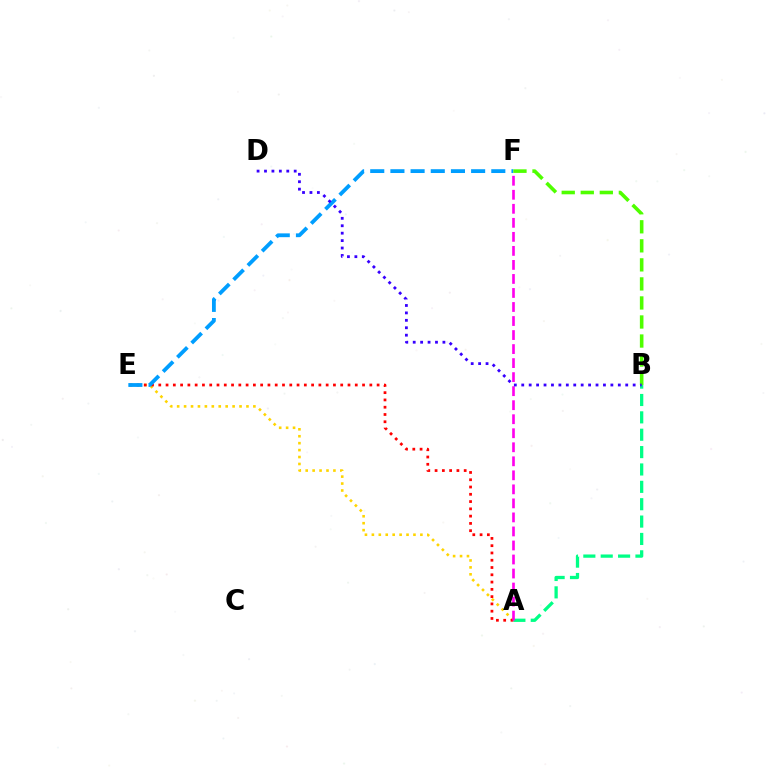{('A', 'E'): [{'color': '#ffd500', 'line_style': 'dotted', 'thickness': 1.88}, {'color': '#ff0000', 'line_style': 'dotted', 'thickness': 1.98}], ('A', 'B'): [{'color': '#00ff86', 'line_style': 'dashed', 'thickness': 2.36}], ('A', 'F'): [{'color': '#ff00ed', 'line_style': 'dashed', 'thickness': 1.91}], ('E', 'F'): [{'color': '#009eff', 'line_style': 'dashed', 'thickness': 2.74}], ('B', 'F'): [{'color': '#4fff00', 'line_style': 'dashed', 'thickness': 2.59}], ('B', 'D'): [{'color': '#3700ff', 'line_style': 'dotted', 'thickness': 2.02}]}